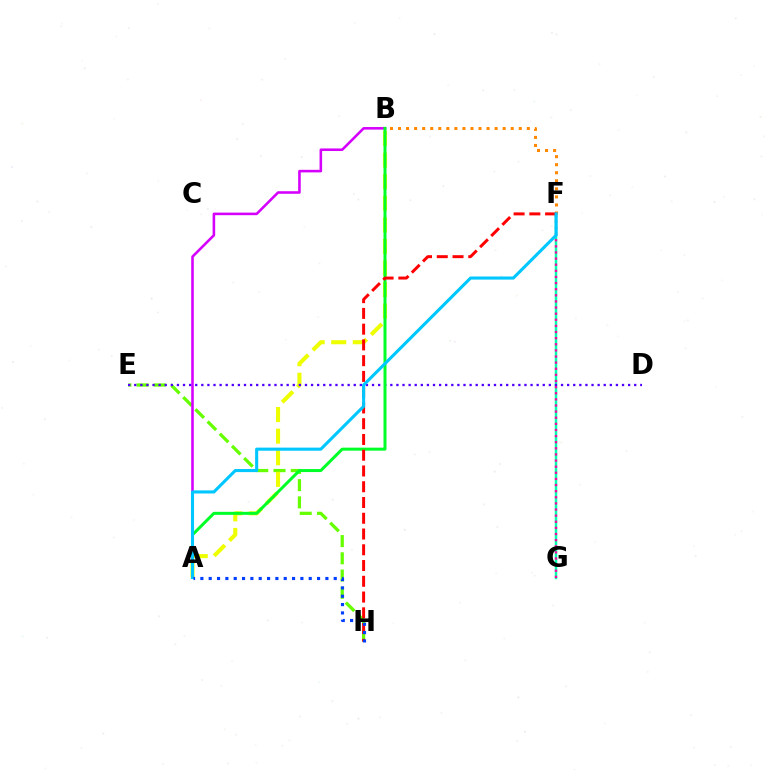{('F', 'G'): [{'color': '#00ffaf', 'line_style': 'solid', 'thickness': 1.79}, {'color': '#ff00a0', 'line_style': 'dotted', 'thickness': 1.66}], ('E', 'H'): [{'color': '#66ff00', 'line_style': 'dashed', 'thickness': 2.34}], ('A', 'B'): [{'color': '#eeff00', 'line_style': 'dashed', 'thickness': 2.93}, {'color': '#d600ff', 'line_style': 'solid', 'thickness': 1.86}, {'color': '#00ff27', 'line_style': 'solid', 'thickness': 2.16}], ('B', 'F'): [{'color': '#ff8800', 'line_style': 'dotted', 'thickness': 2.19}], ('D', 'E'): [{'color': '#4f00ff', 'line_style': 'dotted', 'thickness': 1.66}], ('F', 'H'): [{'color': '#ff0000', 'line_style': 'dashed', 'thickness': 2.14}], ('A', 'F'): [{'color': '#00c7ff', 'line_style': 'solid', 'thickness': 2.22}], ('A', 'H'): [{'color': '#003fff', 'line_style': 'dotted', 'thickness': 2.26}]}